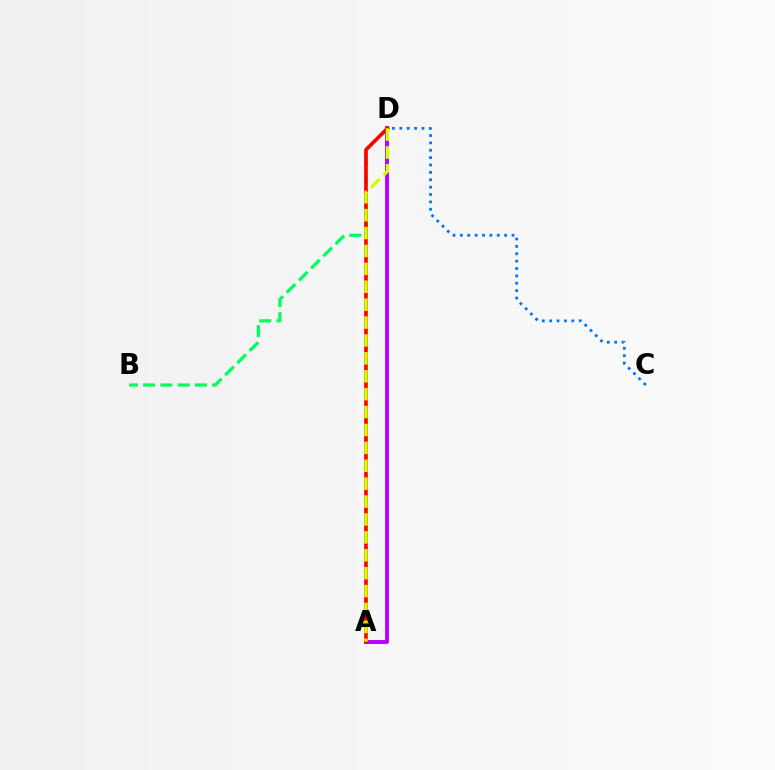{('C', 'D'): [{'color': '#0074ff', 'line_style': 'dotted', 'thickness': 2.0}], ('A', 'D'): [{'color': '#b900ff', 'line_style': 'solid', 'thickness': 2.83}, {'color': '#ff0000', 'line_style': 'solid', 'thickness': 2.62}, {'color': '#d1ff00', 'line_style': 'dashed', 'thickness': 2.43}], ('B', 'D'): [{'color': '#00ff5c', 'line_style': 'dashed', 'thickness': 2.34}]}